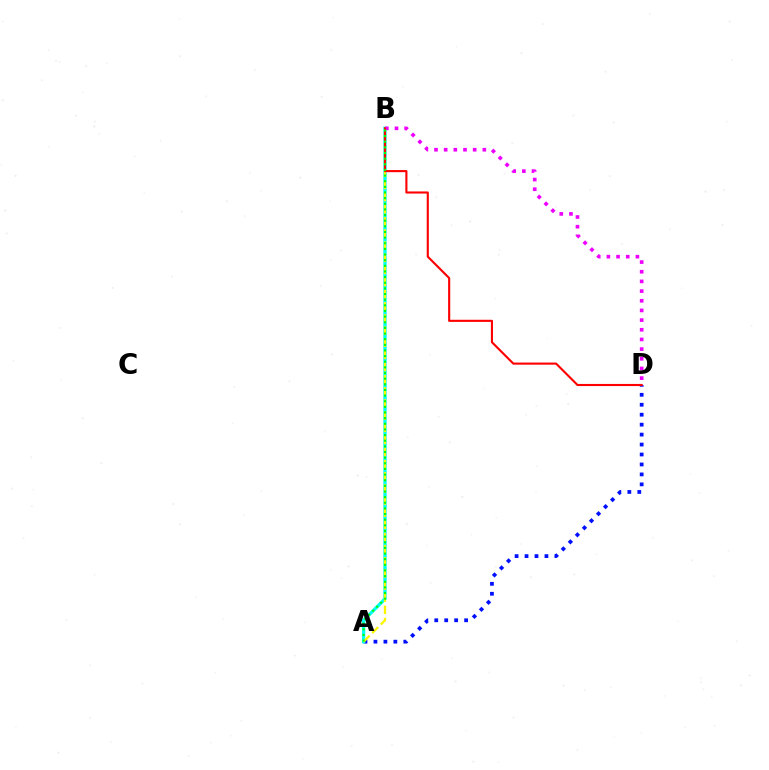{('A', 'D'): [{'color': '#0010ff', 'line_style': 'dotted', 'thickness': 2.7}], ('A', 'B'): [{'color': '#00fff6', 'line_style': 'solid', 'thickness': 2.4}, {'color': '#fcf500', 'line_style': 'dashed', 'thickness': 1.65}, {'color': '#08ff00', 'line_style': 'dotted', 'thickness': 1.53}], ('B', 'D'): [{'color': '#ee00ff', 'line_style': 'dotted', 'thickness': 2.63}, {'color': '#ff0000', 'line_style': 'solid', 'thickness': 1.52}]}